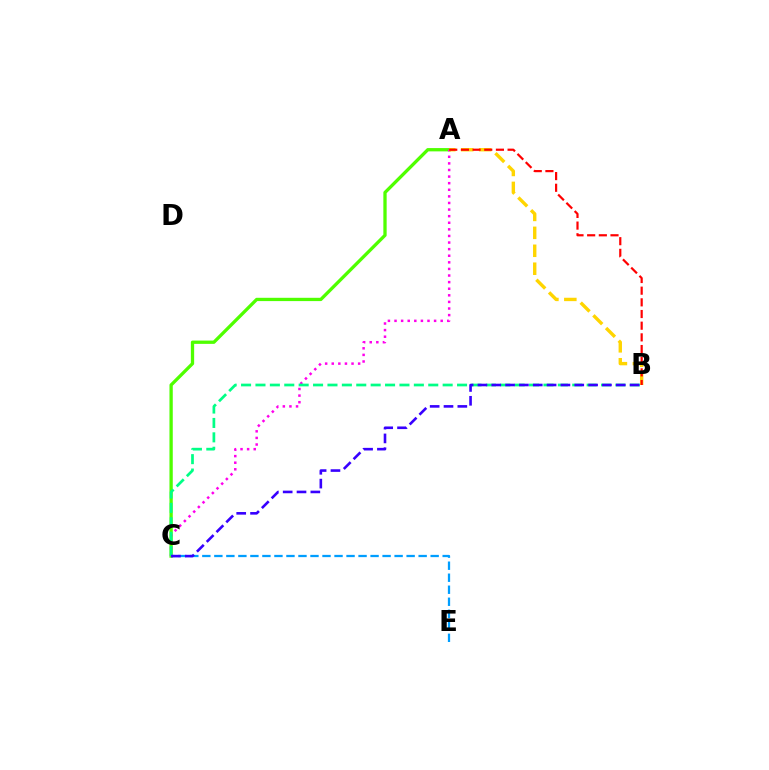{('A', 'C'): [{'color': '#4fff00', 'line_style': 'solid', 'thickness': 2.37}, {'color': '#ff00ed', 'line_style': 'dotted', 'thickness': 1.79}], ('C', 'E'): [{'color': '#009eff', 'line_style': 'dashed', 'thickness': 1.63}], ('A', 'B'): [{'color': '#ffd500', 'line_style': 'dashed', 'thickness': 2.44}, {'color': '#ff0000', 'line_style': 'dashed', 'thickness': 1.59}], ('B', 'C'): [{'color': '#00ff86', 'line_style': 'dashed', 'thickness': 1.96}, {'color': '#3700ff', 'line_style': 'dashed', 'thickness': 1.88}]}